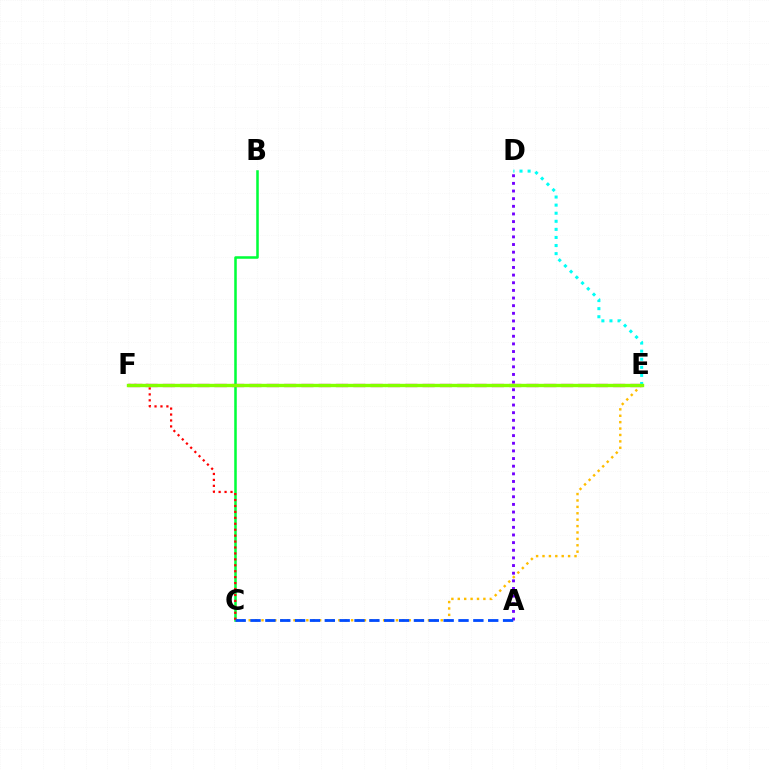{('A', 'D'): [{'color': '#7200ff', 'line_style': 'dotted', 'thickness': 2.08}], ('B', 'C'): [{'color': '#00ff39', 'line_style': 'solid', 'thickness': 1.83}], ('C', 'E'): [{'color': '#ffbd00', 'line_style': 'dotted', 'thickness': 1.74}], ('E', 'F'): [{'color': '#ff00cf', 'line_style': 'dashed', 'thickness': 2.35}, {'color': '#84ff00', 'line_style': 'solid', 'thickness': 2.43}], ('C', 'F'): [{'color': '#ff0000', 'line_style': 'dotted', 'thickness': 1.61}], ('A', 'C'): [{'color': '#004bff', 'line_style': 'dashed', 'thickness': 2.02}], ('D', 'E'): [{'color': '#00fff6', 'line_style': 'dotted', 'thickness': 2.2}]}